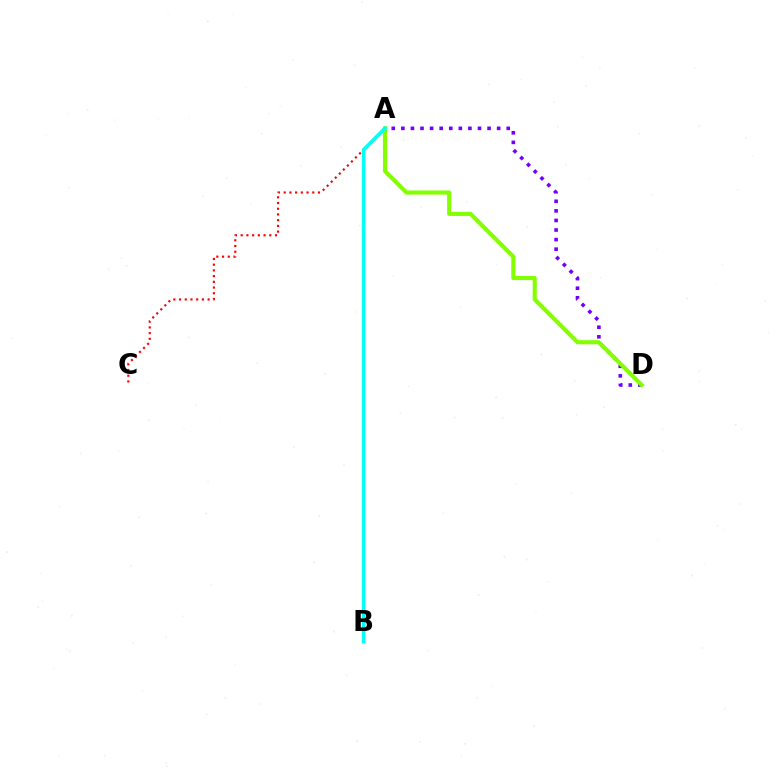{('A', 'C'): [{'color': '#ff0000', 'line_style': 'dotted', 'thickness': 1.55}], ('A', 'D'): [{'color': '#7200ff', 'line_style': 'dotted', 'thickness': 2.6}, {'color': '#84ff00', 'line_style': 'solid', 'thickness': 2.96}], ('A', 'B'): [{'color': '#00fff6', 'line_style': 'solid', 'thickness': 2.59}]}